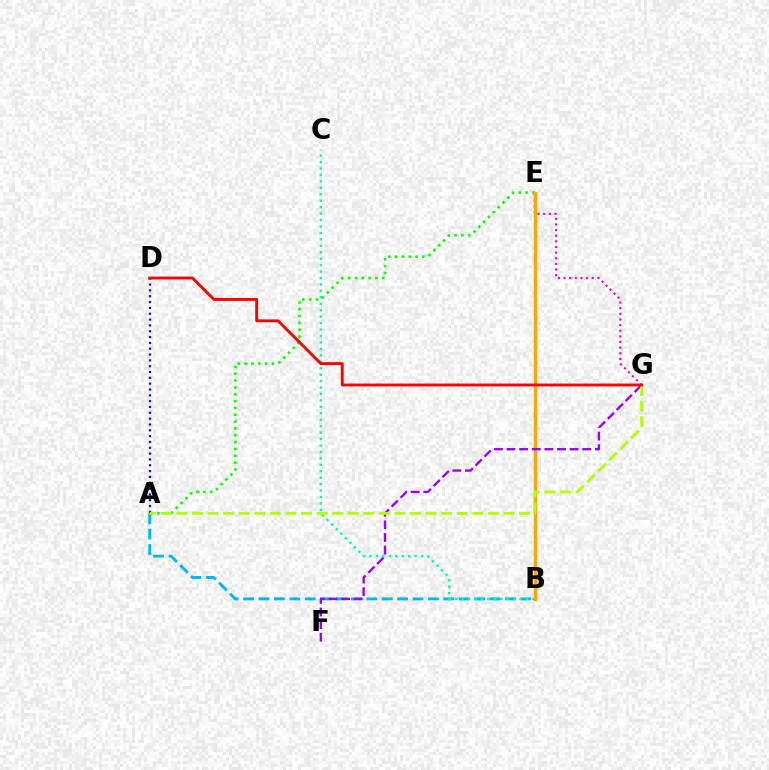{('A', 'B'): [{'color': '#00b5ff', 'line_style': 'dashed', 'thickness': 2.09}], ('B', 'C'): [{'color': '#00ff9d', 'line_style': 'dotted', 'thickness': 1.75}], ('A', 'E'): [{'color': '#08ff00', 'line_style': 'dotted', 'thickness': 1.86}], ('A', 'D'): [{'color': '#0010ff', 'line_style': 'dotted', 'thickness': 1.58}], ('E', 'G'): [{'color': '#ff00bd', 'line_style': 'dotted', 'thickness': 1.53}], ('B', 'E'): [{'color': '#ffa500', 'line_style': 'solid', 'thickness': 2.44}], ('F', 'G'): [{'color': '#9b00ff', 'line_style': 'dashed', 'thickness': 1.71}], ('A', 'G'): [{'color': '#b3ff00', 'line_style': 'dashed', 'thickness': 2.12}], ('D', 'G'): [{'color': '#ff0000', 'line_style': 'solid', 'thickness': 2.08}]}